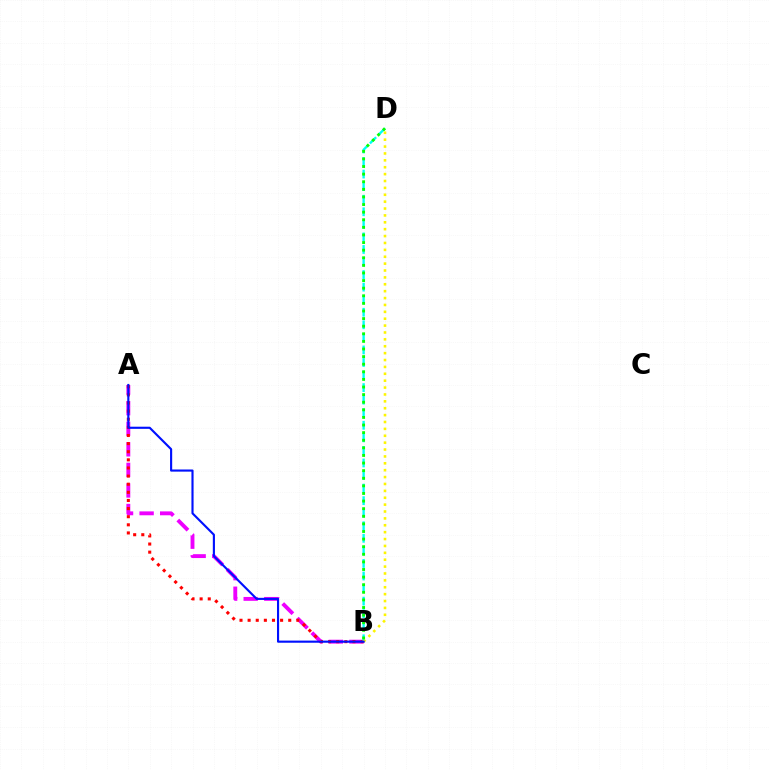{('A', 'B'): [{'color': '#ee00ff', 'line_style': 'dashed', 'thickness': 2.79}, {'color': '#ff0000', 'line_style': 'dotted', 'thickness': 2.21}, {'color': '#0010ff', 'line_style': 'solid', 'thickness': 1.54}], ('B', 'D'): [{'color': '#00fff6', 'line_style': 'dashed', 'thickness': 1.71}, {'color': '#fcf500', 'line_style': 'dotted', 'thickness': 1.87}, {'color': '#08ff00', 'line_style': 'dotted', 'thickness': 2.07}]}